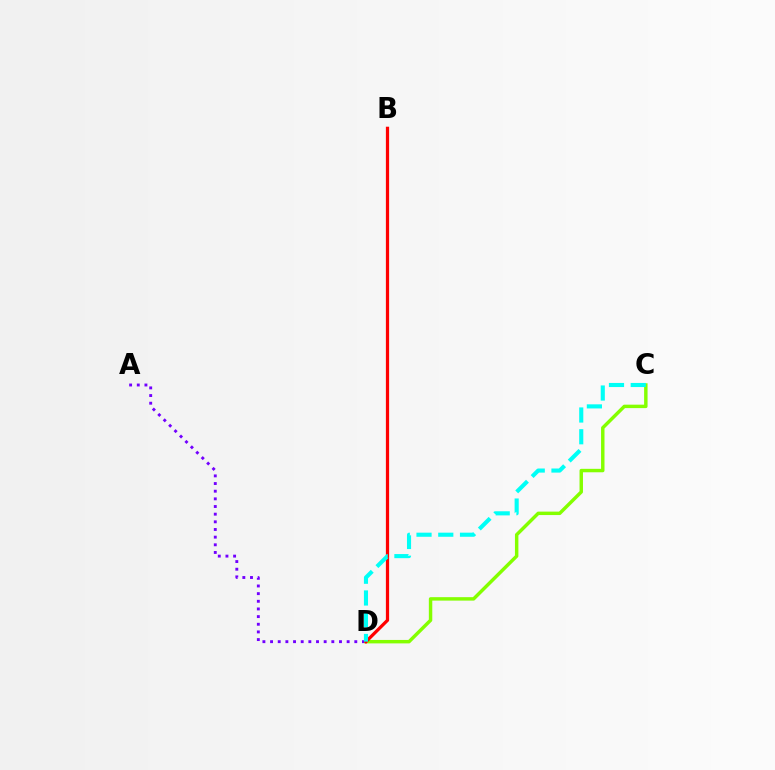{('A', 'D'): [{'color': '#7200ff', 'line_style': 'dotted', 'thickness': 2.08}], ('C', 'D'): [{'color': '#84ff00', 'line_style': 'solid', 'thickness': 2.48}, {'color': '#00fff6', 'line_style': 'dashed', 'thickness': 2.95}], ('B', 'D'): [{'color': '#ff0000', 'line_style': 'solid', 'thickness': 2.33}]}